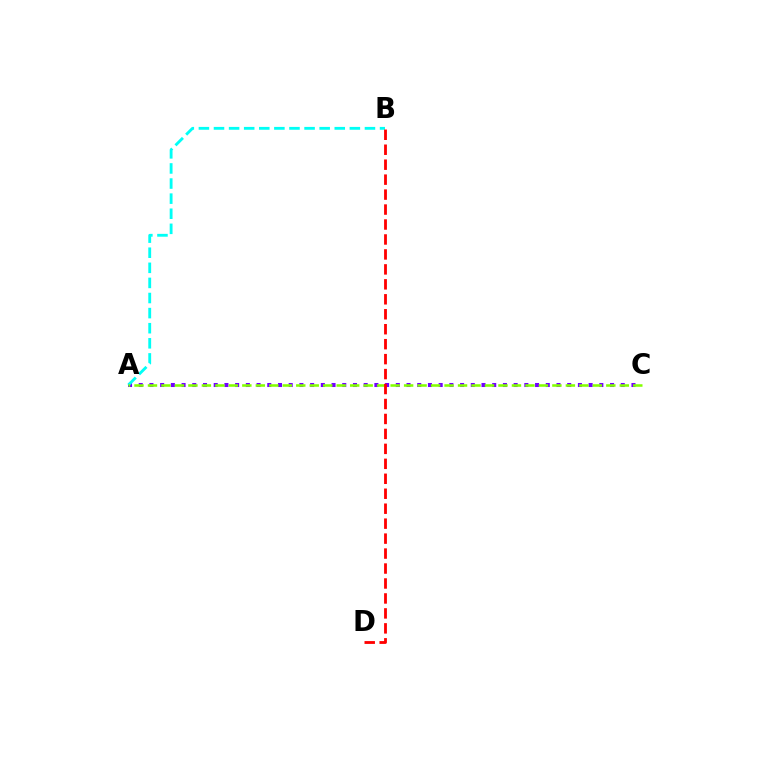{('A', 'C'): [{'color': '#7200ff', 'line_style': 'dotted', 'thickness': 2.91}, {'color': '#84ff00', 'line_style': 'dashed', 'thickness': 1.83}], ('A', 'B'): [{'color': '#00fff6', 'line_style': 'dashed', 'thickness': 2.05}], ('B', 'D'): [{'color': '#ff0000', 'line_style': 'dashed', 'thickness': 2.03}]}